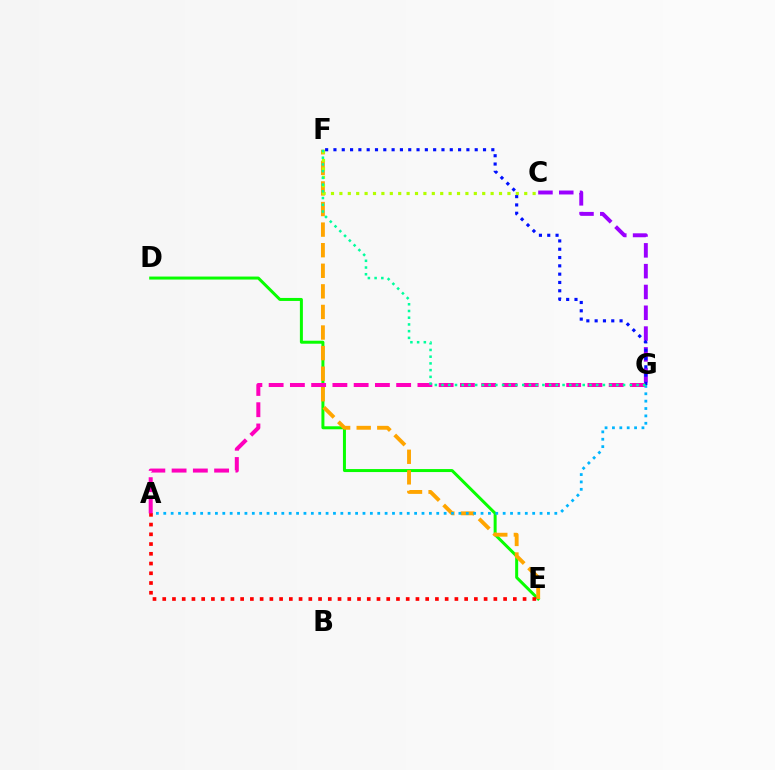{('C', 'G'): [{'color': '#9b00ff', 'line_style': 'dashed', 'thickness': 2.83}], ('D', 'E'): [{'color': '#08ff00', 'line_style': 'solid', 'thickness': 2.16}], ('E', 'F'): [{'color': '#ffa500', 'line_style': 'dashed', 'thickness': 2.8}], ('A', 'G'): [{'color': '#00b5ff', 'line_style': 'dotted', 'thickness': 2.0}, {'color': '#ff00bd', 'line_style': 'dashed', 'thickness': 2.89}], ('F', 'G'): [{'color': '#0010ff', 'line_style': 'dotted', 'thickness': 2.26}, {'color': '#00ff9d', 'line_style': 'dotted', 'thickness': 1.83}], ('A', 'E'): [{'color': '#ff0000', 'line_style': 'dotted', 'thickness': 2.65}], ('C', 'F'): [{'color': '#b3ff00', 'line_style': 'dotted', 'thickness': 2.28}]}